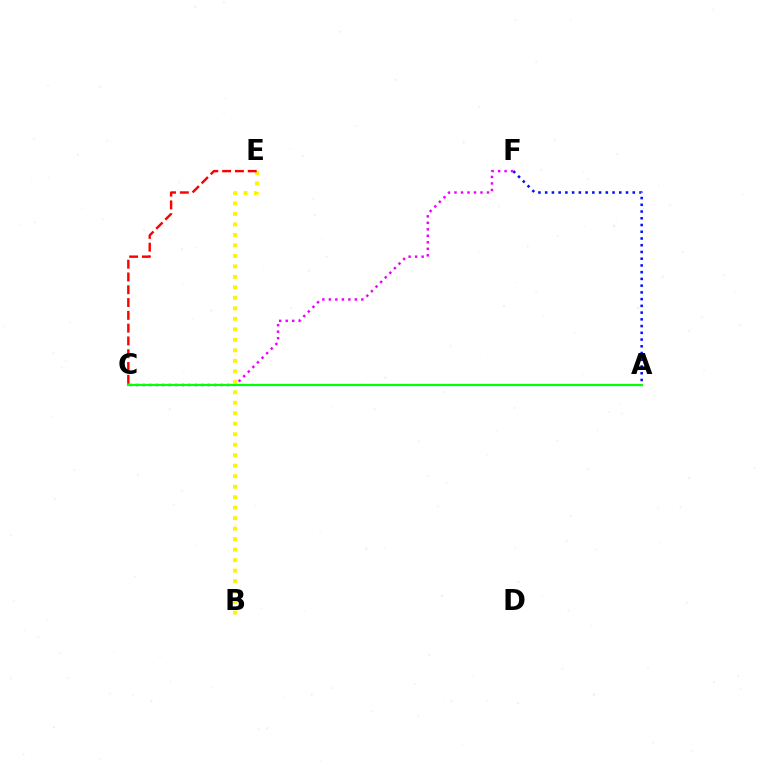{('A', 'F'): [{'color': '#0010ff', 'line_style': 'dotted', 'thickness': 1.83}], ('A', 'C'): [{'color': '#00fff6', 'line_style': 'solid', 'thickness': 1.57}, {'color': '#08ff00', 'line_style': 'solid', 'thickness': 1.51}], ('C', 'F'): [{'color': '#ee00ff', 'line_style': 'dotted', 'thickness': 1.77}], ('B', 'E'): [{'color': '#fcf500', 'line_style': 'dotted', 'thickness': 2.85}], ('C', 'E'): [{'color': '#ff0000', 'line_style': 'dashed', 'thickness': 1.74}]}